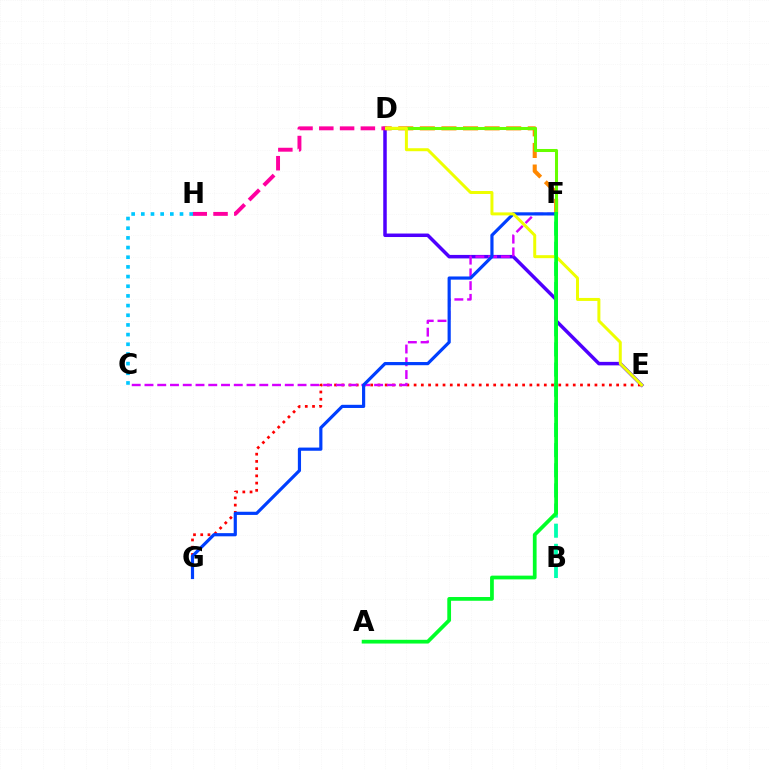{('D', 'E'): [{'color': '#4f00ff', 'line_style': 'solid', 'thickness': 2.52}, {'color': '#eeff00', 'line_style': 'solid', 'thickness': 2.15}], ('D', 'F'): [{'color': '#ff8800', 'line_style': 'dashed', 'thickness': 2.93}, {'color': '#66ff00', 'line_style': 'solid', 'thickness': 2.19}], ('B', 'F'): [{'color': '#00ffaf', 'line_style': 'dashed', 'thickness': 2.74}], ('E', 'G'): [{'color': '#ff0000', 'line_style': 'dotted', 'thickness': 1.97}], ('C', 'F'): [{'color': '#d600ff', 'line_style': 'dashed', 'thickness': 1.73}], ('F', 'G'): [{'color': '#003fff', 'line_style': 'solid', 'thickness': 2.29}], ('D', 'H'): [{'color': '#ff00a0', 'line_style': 'dashed', 'thickness': 2.82}], ('C', 'H'): [{'color': '#00c7ff', 'line_style': 'dotted', 'thickness': 2.63}], ('A', 'F'): [{'color': '#00ff27', 'line_style': 'solid', 'thickness': 2.7}]}